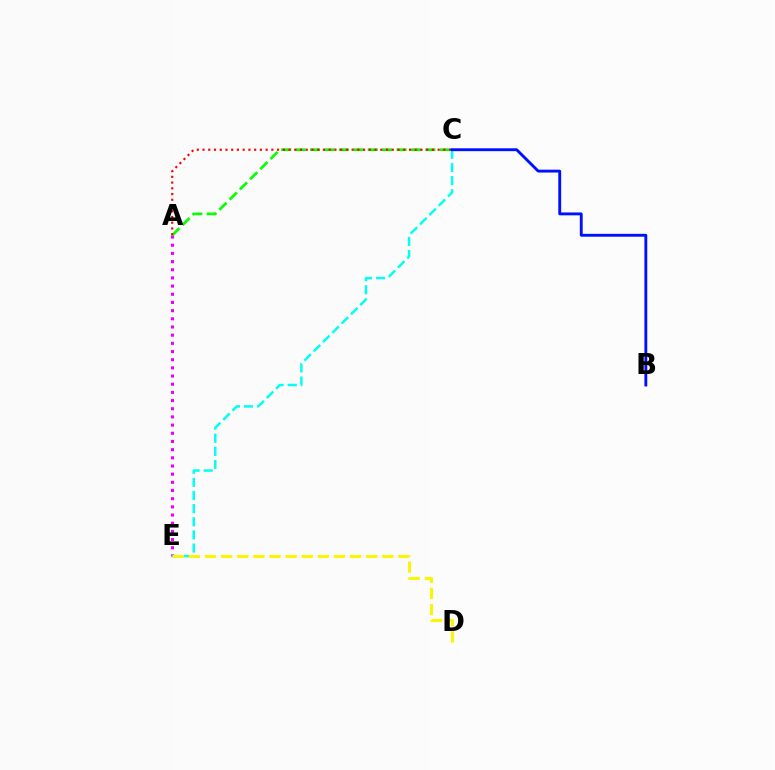{('A', 'E'): [{'color': '#ee00ff', 'line_style': 'dotted', 'thickness': 2.22}], ('A', 'C'): [{'color': '#08ff00', 'line_style': 'dashed', 'thickness': 1.96}, {'color': '#ff0000', 'line_style': 'dotted', 'thickness': 1.56}], ('C', 'E'): [{'color': '#00fff6', 'line_style': 'dashed', 'thickness': 1.78}], ('B', 'C'): [{'color': '#0010ff', 'line_style': 'solid', 'thickness': 2.07}], ('D', 'E'): [{'color': '#fcf500', 'line_style': 'dashed', 'thickness': 2.19}]}